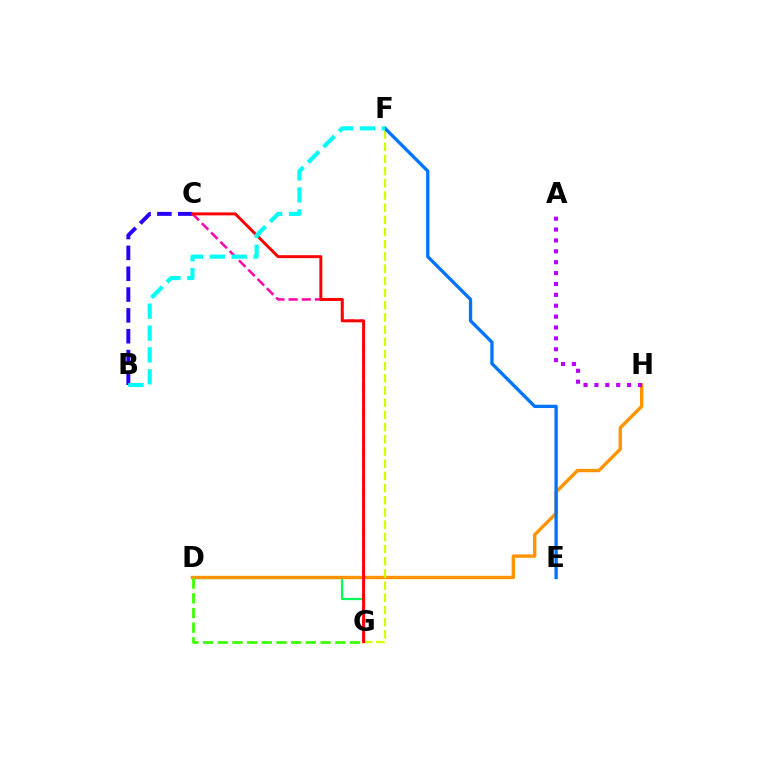{('D', 'G'): [{'color': '#00ff5c', 'line_style': 'solid', 'thickness': 1.61}, {'color': '#3dff00', 'line_style': 'dashed', 'thickness': 2.0}], ('D', 'H'): [{'color': '#ff9400', 'line_style': 'solid', 'thickness': 2.43}], ('B', 'C'): [{'color': '#2500ff', 'line_style': 'dashed', 'thickness': 2.83}], ('A', 'H'): [{'color': '#b900ff', 'line_style': 'dotted', 'thickness': 2.96}], ('F', 'G'): [{'color': '#d1ff00', 'line_style': 'dashed', 'thickness': 1.66}], ('E', 'F'): [{'color': '#0074ff', 'line_style': 'solid', 'thickness': 2.39}], ('C', 'G'): [{'color': '#ff00ac', 'line_style': 'dashed', 'thickness': 1.79}, {'color': '#ff0000', 'line_style': 'solid', 'thickness': 2.11}], ('B', 'F'): [{'color': '#00fff6', 'line_style': 'dashed', 'thickness': 2.97}]}